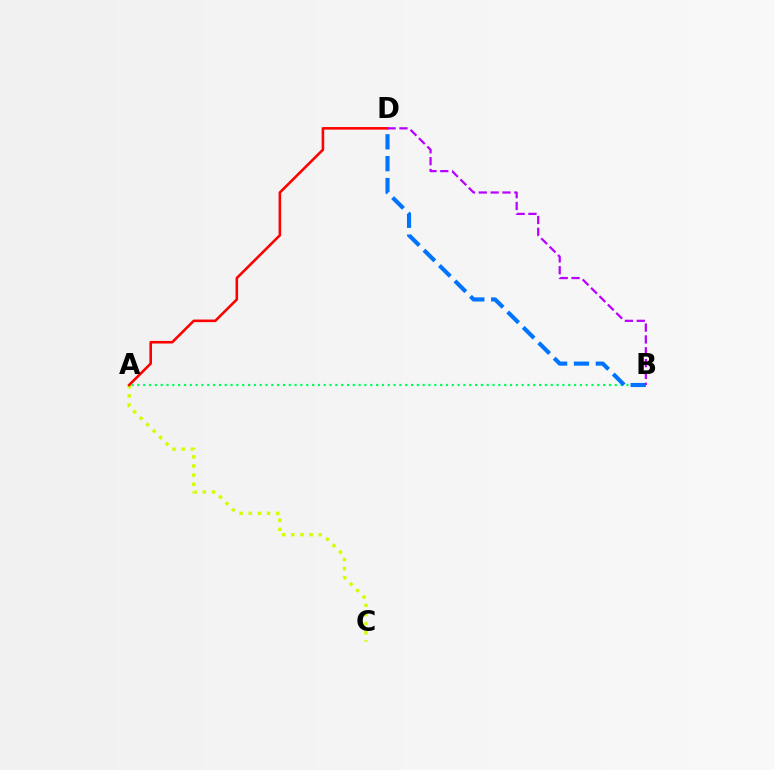{('A', 'C'): [{'color': '#d1ff00', 'line_style': 'dotted', 'thickness': 2.48}], ('A', 'D'): [{'color': '#ff0000', 'line_style': 'solid', 'thickness': 1.86}], ('A', 'B'): [{'color': '#00ff5c', 'line_style': 'dotted', 'thickness': 1.58}], ('B', 'D'): [{'color': '#0074ff', 'line_style': 'dashed', 'thickness': 2.97}, {'color': '#b900ff', 'line_style': 'dashed', 'thickness': 1.61}]}